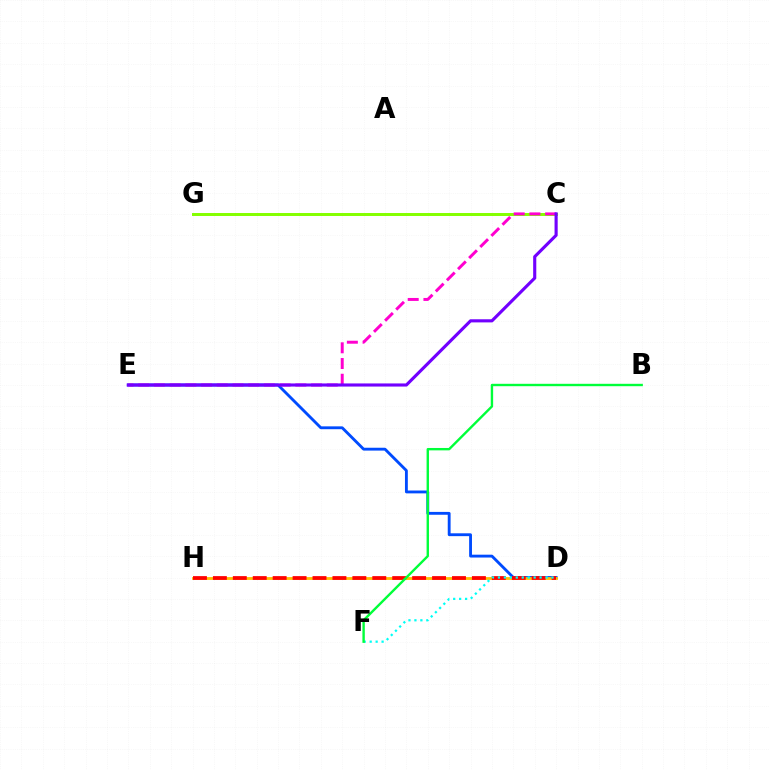{('D', 'E'): [{'color': '#004bff', 'line_style': 'solid', 'thickness': 2.05}], ('C', 'G'): [{'color': '#84ff00', 'line_style': 'solid', 'thickness': 2.14}], ('C', 'E'): [{'color': '#ff00cf', 'line_style': 'dashed', 'thickness': 2.13}, {'color': '#7200ff', 'line_style': 'solid', 'thickness': 2.25}], ('D', 'H'): [{'color': '#ffbd00', 'line_style': 'solid', 'thickness': 2.04}, {'color': '#ff0000', 'line_style': 'dashed', 'thickness': 2.71}], ('D', 'F'): [{'color': '#00fff6', 'line_style': 'dotted', 'thickness': 1.62}], ('B', 'F'): [{'color': '#00ff39', 'line_style': 'solid', 'thickness': 1.72}]}